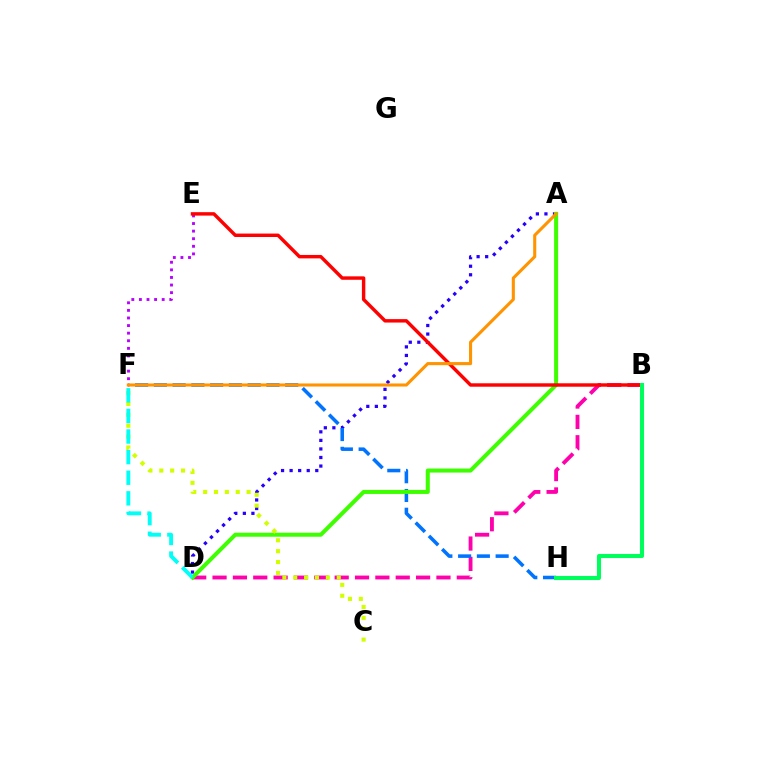{('E', 'F'): [{'color': '#b900ff', 'line_style': 'dotted', 'thickness': 2.06}], ('A', 'D'): [{'color': '#2500ff', 'line_style': 'dotted', 'thickness': 2.32}, {'color': '#3dff00', 'line_style': 'solid', 'thickness': 2.89}], ('B', 'D'): [{'color': '#ff00ac', 'line_style': 'dashed', 'thickness': 2.77}], ('F', 'H'): [{'color': '#0074ff', 'line_style': 'dashed', 'thickness': 2.55}], ('C', 'F'): [{'color': '#d1ff00', 'line_style': 'dotted', 'thickness': 2.95}], ('D', 'F'): [{'color': '#00fff6', 'line_style': 'dashed', 'thickness': 2.8}], ('B', 'E'): [{'color': '#ff0000', 'line_style': 'solid', 'thickness': 2.47}], ('A', 'F'): [{'color': '#ff9400', 'line_style': 'solid', 'thickness': 2.22}], ('B', 'H'): [{'color': '#00ff5c', 'line_style': 'solid', 'thickness': 2.93}]}